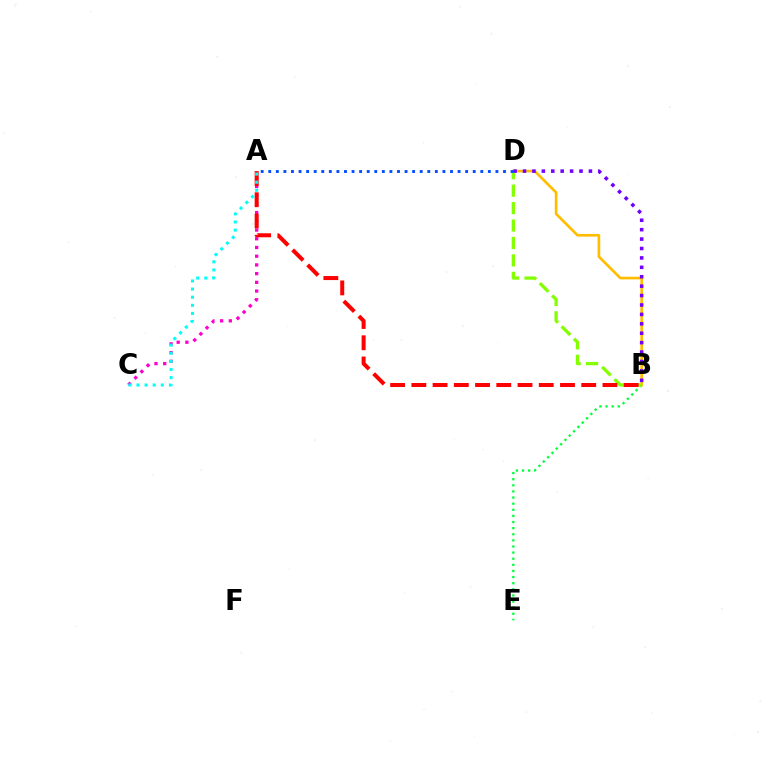{('B', 'E'): [{'color': '#00ff39', 'line_style': 'dotted', 'thickness': 1.66}], ('B', 'D'): [{'color': '#ffbd00', 'line_style': 'solid', 'thickness': 1.92}, {'color': '#84ff00', 'line_style': 'dashed', 'thickness': 2.37}, {'color': '#7200ff', 'line_style': 'dotted', 'thickness': 2.56}], ('A', 'C'): [{'color': '#ff00cf', 'line_style': 'dotted', 'thickness': 2.37}, {'color': '#00fff6', 'line_style': 'dotted', 'thickness': 2.2}], ('A', 'B'): [{'color': '#ff0000', 'line_style': 'dashed', 'thickness': 2.88}], ('A', 'D'): [{'color': '#004bff', 'line_style': 'dotted', 'thickness': 2.06}]}